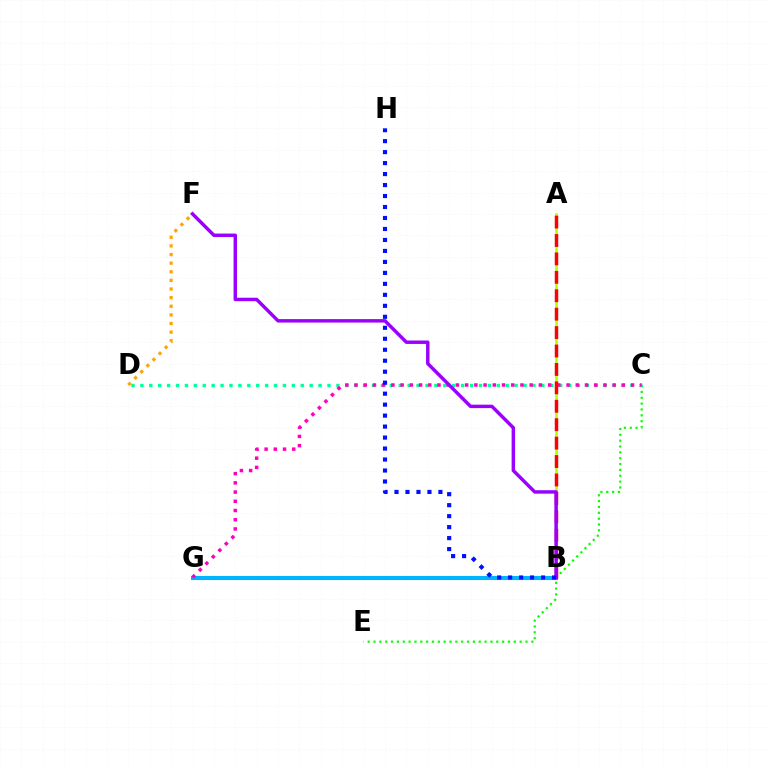{('D', 'F'): [{'color': '#ffa500', 'line_style': 'dotted', 'thickness': 2.34}], ('C', 'E'): [{'color': '#08ff00', 'line_style': 'dotted', 'thickness': 1.59}], ('A', 'B'): [{'color': '#b3ff00', 'line_style': 'solid', 'thickness': 1.88}, {'color': '#ff0000', 'line_style': 'dashed', 'thickness': 2.5}], ('C', 'D'): [{'color': '#00ff9d', 'line_style': 'dotted', 'thickness': 2.42}], ('B', 'G'): [{'color': '#00b5ff', 'line_style': 'solid', 'thickness': 2.92}], ('C', 'G'): [{'color': '#ff00bd', 'line_style': 'dotted', 'thickness': 2.5}], ('B', 'F'): [{'color': '#9b00ff', 'line_style': 'solid', 'thickness': 2.48}], ('B', 'H'): [{'color': '#0010ff', 'line_style': 'dotted', 'thickness': 2.98}]}